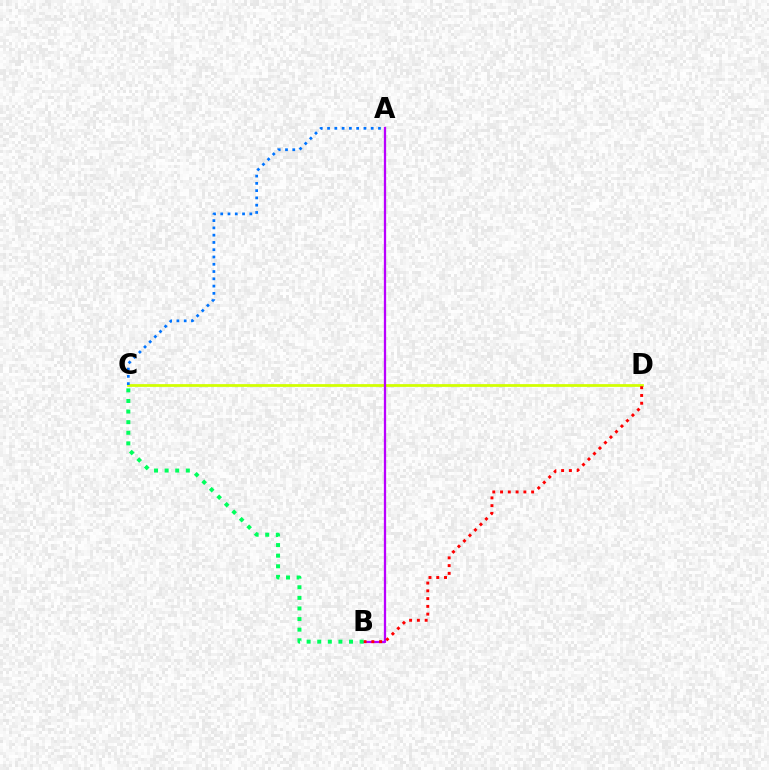{('C', 'D'): [{'color': '#d1ff00', 'line_style': 'solid', 'thickness': 1.99}], ('A', 'B'): [{'color': '#b900ff', 'line_style': 'solid', 'thickness': 1.64}], ('B', 'D'): [{'color': '#ff0000', 'line_style': 'dotted', 'thickness': 2.11}], ('A', 'C'): [{'color': '#0074ff', 'line_style': 'dotted', 'thickness': 1.98}], ('B', 'C'): [{'color': '#00ff5c', 'line_style': 'dotted', 'thickness': 2.88}]}